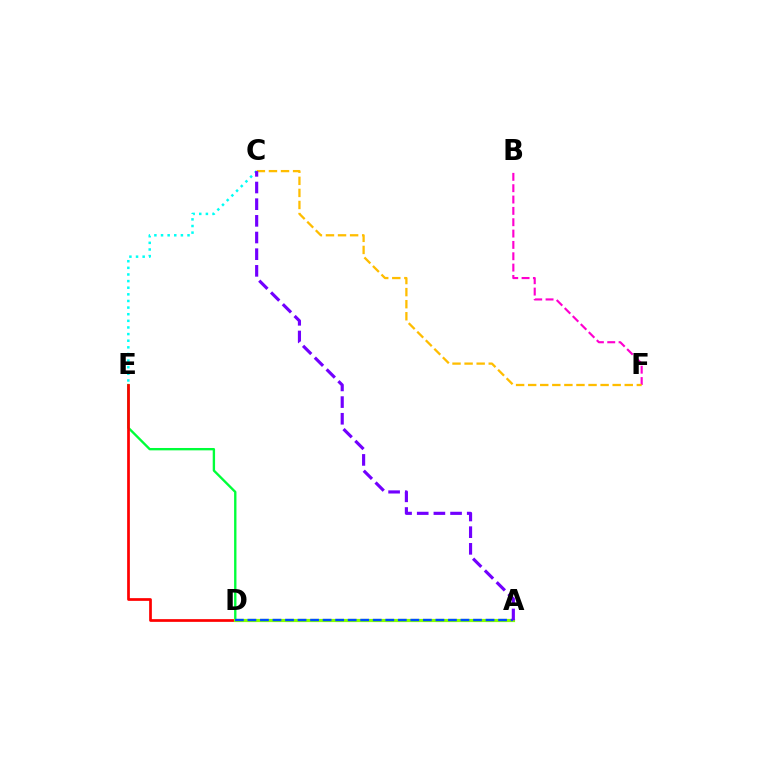{('B', 'F'): [{'color': '#ff00cf', 'line_style': 'dashed', 'thickness': 1.54}], ('D', 'E'): [{'color': '#00ff39', 'line_style': 'solid', 'thickness': 1.7}, {'color': '#ff0000', 'line_style': 'solid', 'thickness': 1.96}], ('A', 'D'): [{'color': '#84ff00', 'line_style': 'solid', 'thickness': 2.29}, {'color': '#004bff', 'line_style': 'dashed', 'thickness': 1.7}], ('C', 'E'): [{'color': '#00fff6', 'line_style': 'dotted', 'thickness': 1.8}], ('C', 'F'): [{'color': '#ffbd00', 'line_style': 'dashed', 'thickness': 1.64}], ('A', 'C'): [{'color': '#7200ff', 'line_style': 'dashed', 'thickness': 2.26}]}